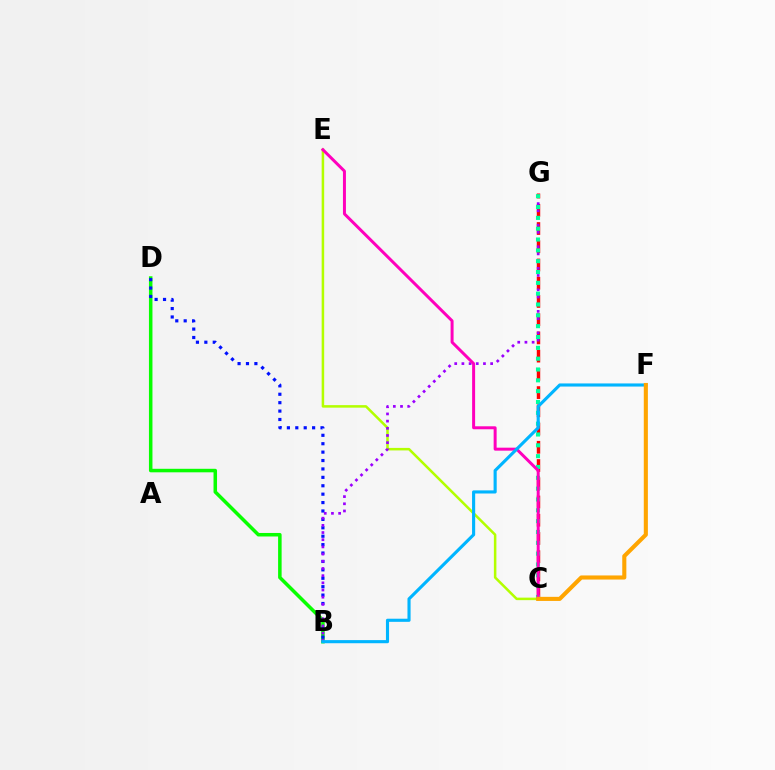{('B', 'D'): [{'color': '#08ff00', 'line_style': 'solid', 'thickness': 2.53}, {'color': '#0010ff', 'line_style': 'dotted', 'thickness': 2.28}], ('C', 'E'): [{'color': '#b3ff00', 'line_style': 'solid', 'thickness': 1.82}, {'color': '#ff00bd', 'line_style': 'solid', 'thickness': 2.14}], ('C', 'G'): [{'color': '#ff0000', 'line_style': 'dashed', 'thickness': 2.48}, {'color': '#00ff9d', 'line_style': 'dotted', 'thickness': 2.94}], ('B', 'G'): [{'color': '#9b00ff', 'line_style': 'dotted', 'thickness': 1.95}], ('B', 'F'): [{'color': '#00b5ff', 'line_style': 'solid', 'thickness': 2.25}], ('C', 'F'): [{'color': '#ffa500', 'line_style': 'solid', 'thickness': 2.95}]}